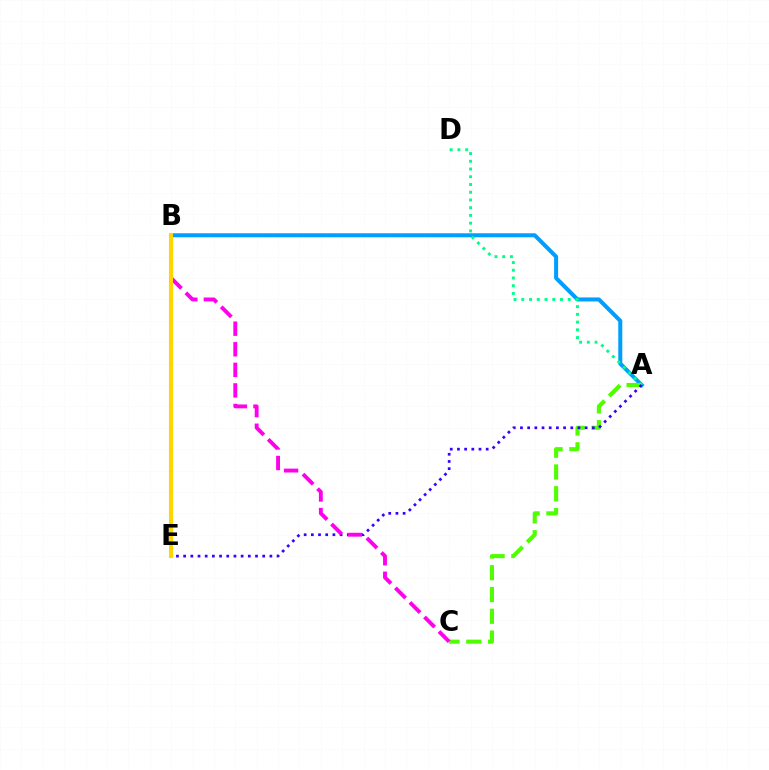{('A', 'B'): [{'color': '#009eff', 'line_style': 'solid', 'thickness': 2.89}], ('B', 'E'): [{'color': '#ff0000', 'line_style': 'solid', 'thickness': 2.87}, {'color': '#ffd500', 'line_style': 'solid', 'thickness': 2.96}], ('A', 'D'): [{'color': '#00ff86', 'line_style': 'dotted', 'thickness': 2.1}], ('A', 'C'): [{'color': '#4fff00', 'line_style': 'dashed', 'thickness': 2.96}], ('A', 'E'): [{'color': '#3700ff', 'line_style': 'dotted', 'thickness': 1.95}], ('B', 'C'): [{'color': '#ff00ed', 'line_style': 'dashed', 'thickness': 2.79}]}